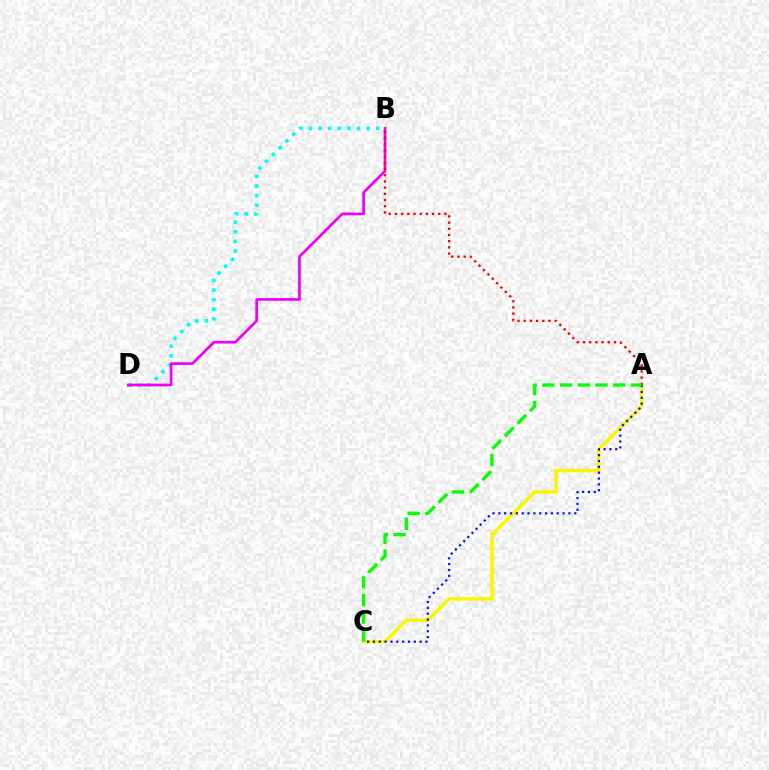{('B', 'D'): [{'color': '#00fff6', 'line_style': 'dotted', 'thickness': 2.61}, {'color': '#ee00ff', 'line_style': 'solid', 'thickness': 1.96}], ('A', 'C'): [{'color': '#fcf500', 'line_style': 'solid', 'thickness': 2.49}, {'color': '#0010ff', 'line_style': 'dotted', 'thickness': 1.59}, {'color': '#08ff00', 'line_style': 'dashed', 'thickness': 2.41}], ('A', 'B'): [{'color': '#ff0000', 'line_style': 'dotted', 'thickness': 1.68}]}